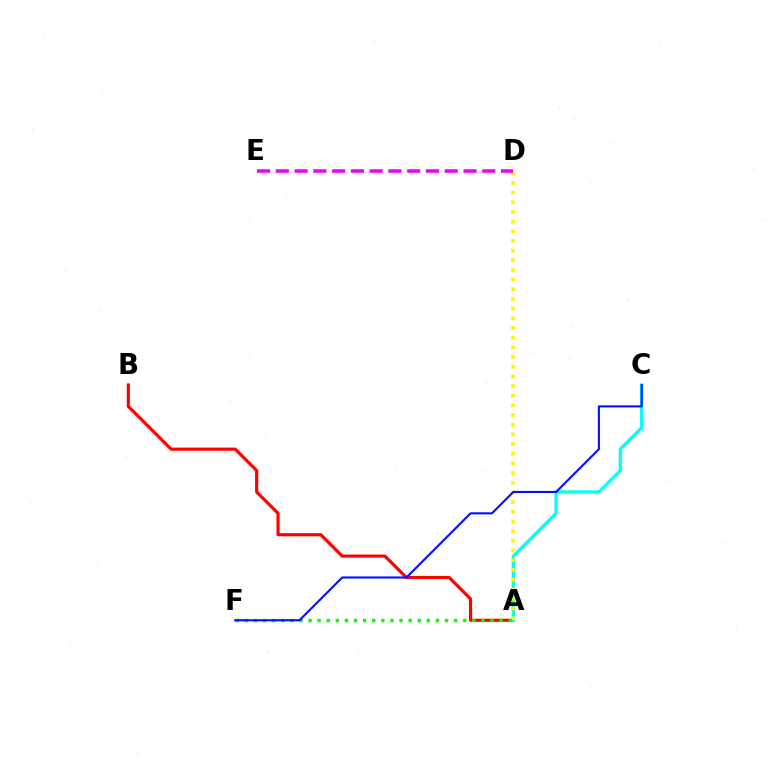{('A', 'B'): [{'color': '#ff0000', 'line_style': 'solid', 'thickness': 2.27}], ('A', 'C'): [{'color': '#00fff6', 'line_style': 'solid', 'thickness': 2.32}], ('A', 'D'): [{'color': '#fcf500', 'line_style': 'dotted', 'thickness': 2.63}], ('A', 'F'): [{'color': '#08ff00', 'line_style': 'dotted', 'thickness': 2.47}], ('D', 'E'): [{'color': '#ee00ff', 'line_style': 'dashed', 'thickness': 2.55}], ('C', 'F'): [{'color': '#0010ff', 'line_style': 'solid', 'thickness': 1.51}]}